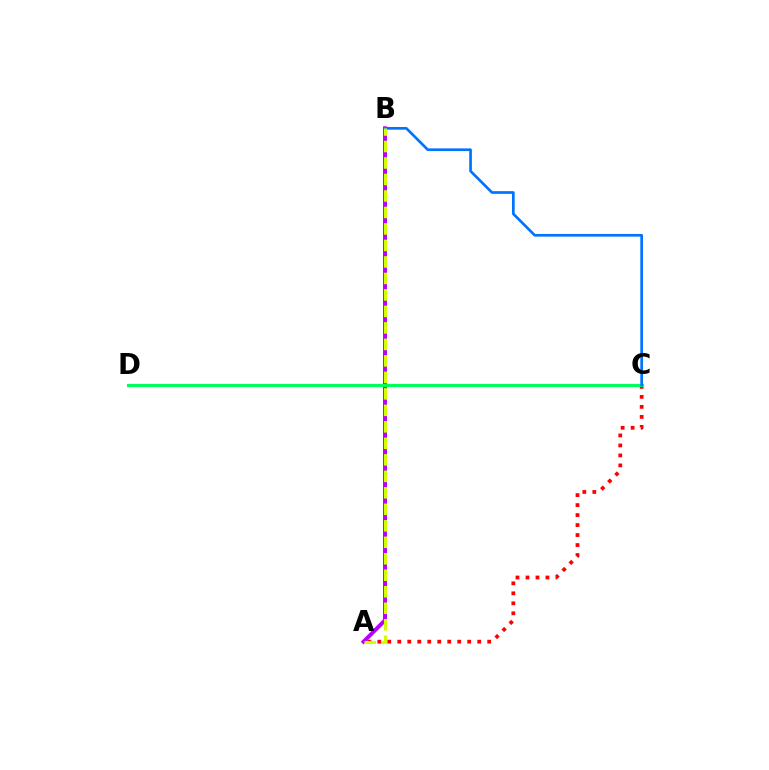{('A', 'B'): [{'color': '#b900ff', 'line_style': 'solid', 'thickness': 2.87}, {'color': '#d1ff00', 'line_style': 'dashed', 'thickness': 2.24}], ('A', 'C'): [{'color': '#ff0000', 'line_style': 'dotted', 'thickness': 2.71}], ('C', 'D'): [{'color': '#00ff5c', 'line_style': 'solid', 'thickness': 2.31}], ('B', 'C'): [{'color': '#0074ff', 'line_style': 'solid', 'thickness': 1.94}]}